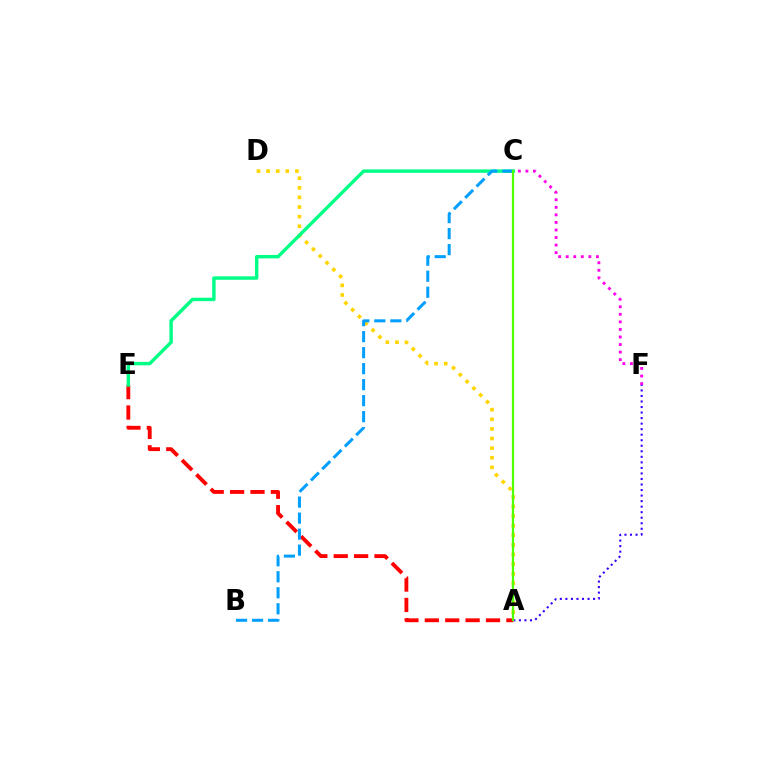{('A', 'D'): [{'color': '#ffd500', 'line_style': 'dotted', 'thickness': 2.61}], ('C', 'F'): [{'color': '#ff00ed', 'line_style': 'dotted', 'thickness': 2.05}], ('A', 'E'): [{'color': '#ff0000', 'line_style': 'dashed', 'thickness': 2.77}], ('A', 'F'): [{'color': '#3700ff', 'line_style': 'dotted', 'thickness': 1.5}], ('C', 'E'): [{'color': '#00ff86', 'line_style': 'solid', 'thickness': 2.46}], ('B', 'C'): [{'color': '#009eff', 'line_style': 'dashed', 'thickness': 2.17}], ('A', 'C'): [{'color': '#4fff00', 'line_style': 'solid', 'thickness': 1.62}]}